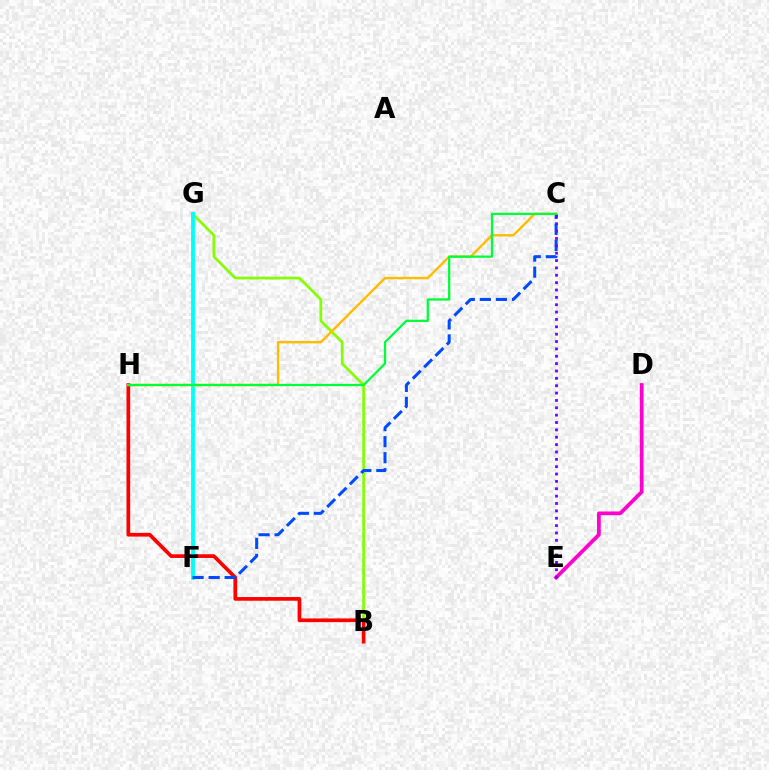{('B', 'G'): [{'color': '#84ff00', 'line_style': 'solid', 'thickness': 1.96}], ('B', 'H'): [{'color': '#ff0000', 'line_style': 'solid', 'thickness': 2.67}], ('D', 'E'): [{'color': '#ff00cf', 'line_style': 'solid', 'thickness': 2.69}], ('F', 'G'): [{'color': '#00fff6', 'line_style': 'solid', 'thickness': 2.76}], ('C', 'F'): [{'color': '#004bff', 'line_style': 'dashed', 'thickness': 2.18}], ('C', 'H'): [{'color': '#ffbd00', 'line_style': 'solid', 'thickness': 1.71}, {'color': '#00ff39', 'line_style': 'solid', 'thickness': 1.63}], ('C', 'E'): [{'color': '#7200ff', 'line_style': 'dotted', 'thickness': 2.0}]}